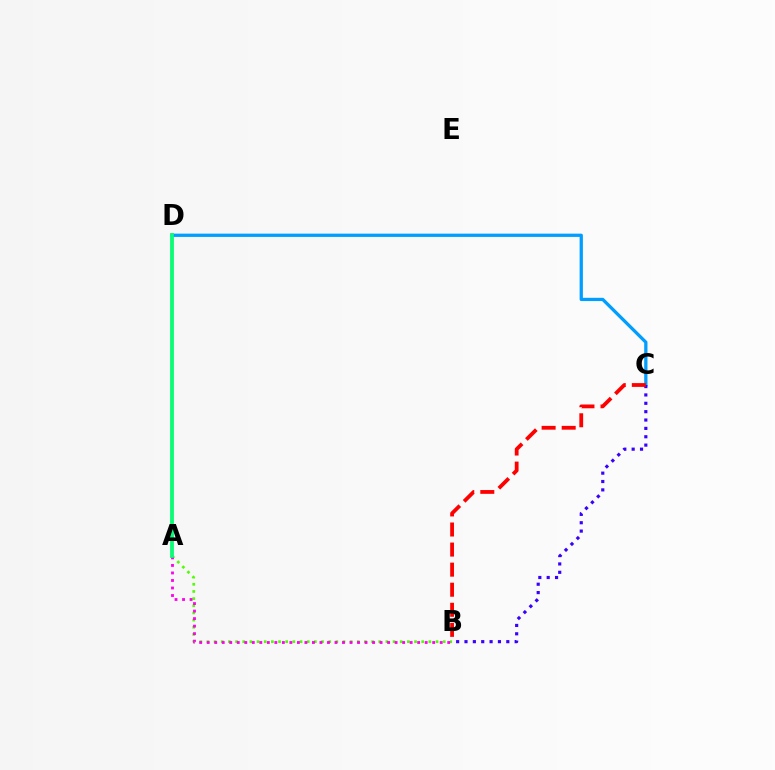{('A', 'D'): [{'color': '#ffd500', 'line_style': 'solid', 'thickness': 2.85}, {'color': '#00ff86', 'line_style': 'solid', 'thickness': 2.64}], ('C', 'D'): [{'color': '#009eff', 'line_style': 'solid', 'thickness': 2.35}], ('B', 'C'): [{'color': '#3700ff', 'line_style': 'dotted', 'thickness': 2.27}, {'color': '#ff0000', 'line_style': 'dashed', 'thickness': 2.73}], ('A', 'B'): [{'color': '#4fff00', 'line_style': 'dotted', 'thickness': 1.94}, {'color': '#ff00ed', 'line_style': 'dotted', 'thickness': 2.04}]}